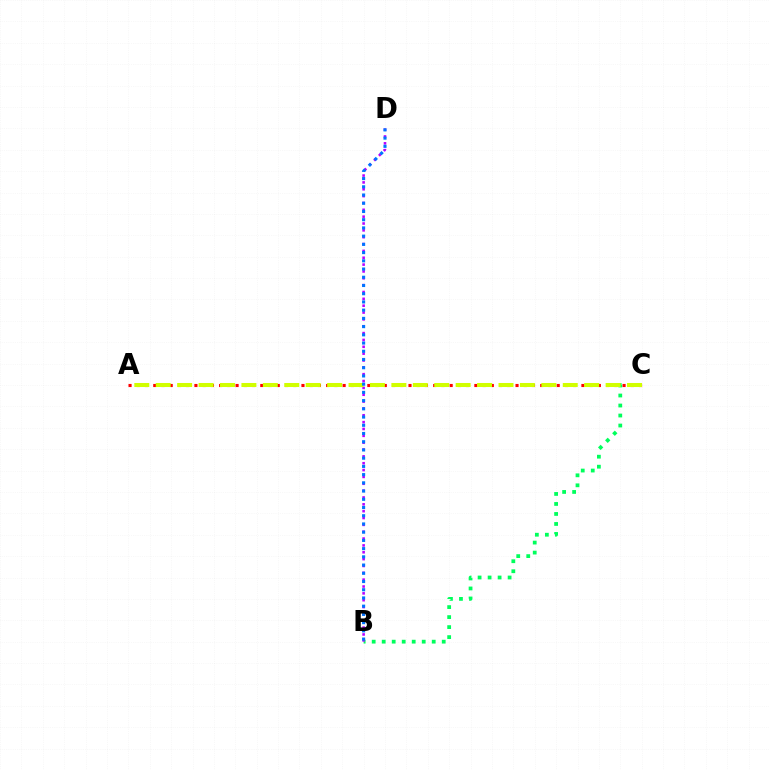{('B', 'C'): [{'color': '#00ff5c', 'line_style': 'dotted', 'thickness': 2.72}], ('B', 'D'): [{'color': '#b900ff', 'line_style': 'dotted', 'thickness': 1.86}, {'color': '#0074ff', 'line_style': 'dotted', 'thickness': 2.23}], ('A', 'C'): [{'color': '#ff0000', 'line_style': 'dotted', 'thickness': 2.24}, {'color': '#d1ff00', 'line_style': 'dashed', 'thickness': 2.91}]}